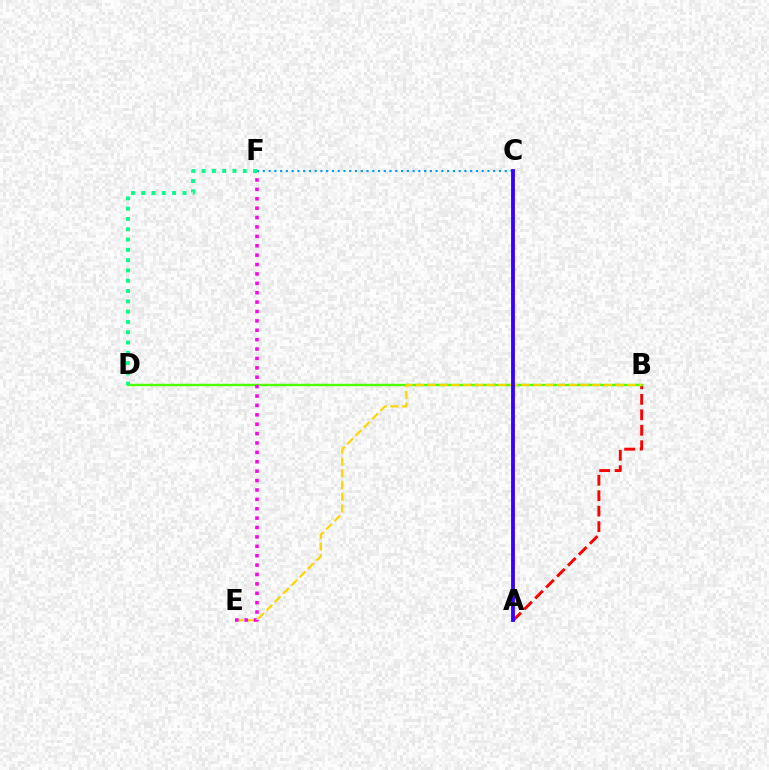{('A', 'B'): [{'color': '#ff0000', 'line_style': 'dashed', 'thickness': 2.1}], ('B', 'D'): [{'color': '#4fff00', 'line_style': 'solid', 'thickness': 1.74}], ('B', 'E'): [{'color': '#ffd500', 'line_style': 'dashed', 'thickness': 1.6}], ('E', 'F'): [{'color': '#ff00ed', 'line_style': 'dotted', 'thickness': 2.55}], ('C', 'F'): [{'color': '#009eff', 'line_style': 'dotted', 'thickness': 1.56}], ('A', 'C'): [{'color': '#3700ff', 'line_style': 'solid', 'thickness': 2.75}], ('D', 'F'): [{'color': '#00ff86', 'line_style': 'dotted', 'thickness': 2.8}]}